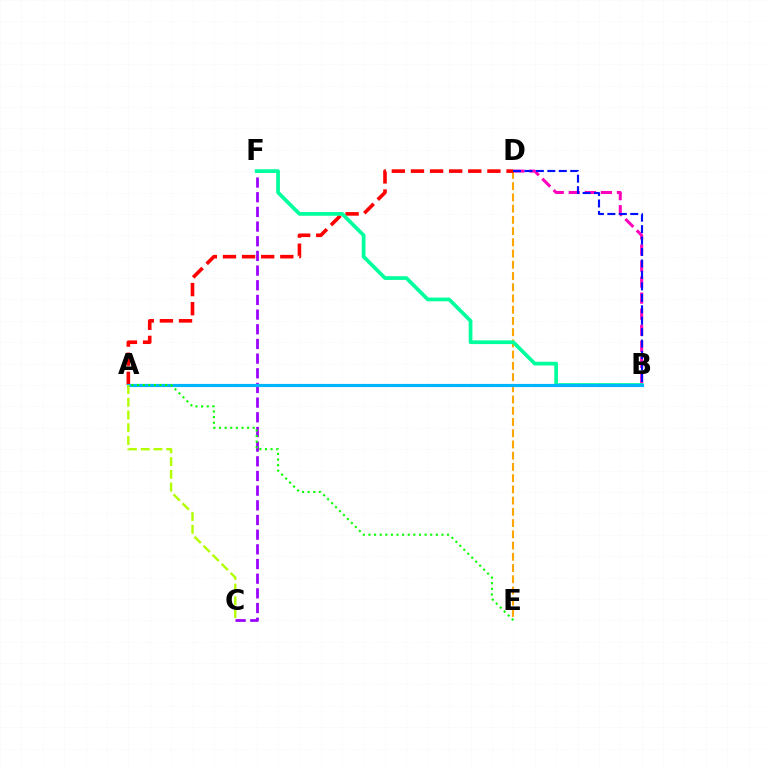{('B', 'D'): [{'color': '#ff00bd', 'line_style': 'dashed', 'thickness': 2.18}, {'color': '#0010ff', 'line_style': 'dashed', 'thickness': 1.56}], ('C', 'F'): [{'color': '#9b00ff', 'line_style': 'dashed', 'thickness': 1.99}], ('D', 'E'): [{'color': '#ffa500', 'line_style': 'dashed', 'thickness': 1.53}], ('A', 'D'): [{'color': '#ff0000', 'line_style': 'dashed', 'thickness': 2.6}], ('B', 'F'): [{'color': '#00ff9d', 'line_style': 'solid', 'thickness': 2.68}], ('A', 'B'): [{'color': '#00b5ff', 'line_style': 'solid', 'thickness': 2.27}], ('A', 'C'): [{'color': '#b3ff00', 'line_style': 'dashed', 'thickness': 1.73}], ('A', 'E'): [{'color': '#08ff00', 'line_style': 'dotted', 'thickness': 1.52}]}